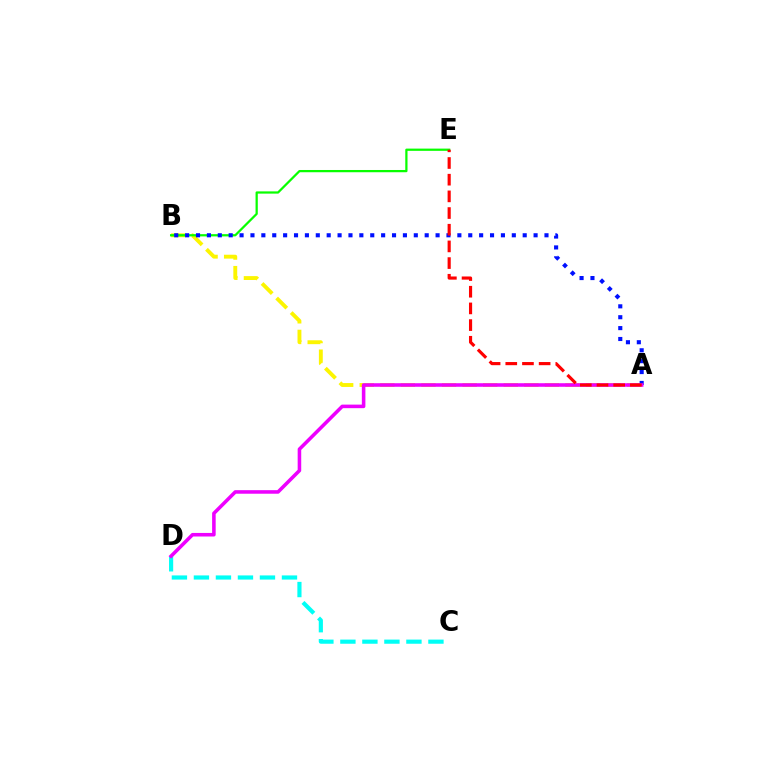{('A', 'B'): [{'color': '#fcf500', 'line_style': 'dashed', 'thickness': 2.8}, {'color': '#0010ff', 'line_style': 'dotted', 'thickness': 2.96}], ('B', 'E'): [{'color': '#08ff00', 'line_style': 'solid', 'thickness': 1.62}], ('C', 'D'): [{'color': '#00fff6', 'line_style': 'dashed', 'thickness': 2.99}], ('A', 'D'): [{'color': '#ee00ff', 'line_style': 'solid', 'thickness': 2.56}], ('A', 'E'): [{'color': '#ff0000', 'line_style': 'dashed', 'thickness': 2.27}]}